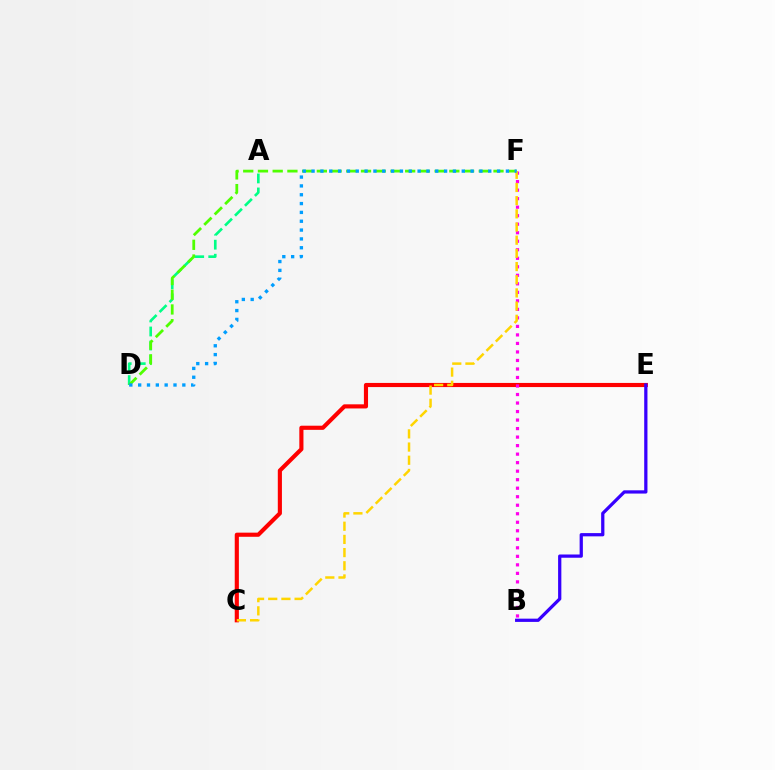{('C', 'E'): [{'color': '#ff0000', 'line_style': 'solid', 'thickness': 2.97}], ('B', 'F'): [{'color': '#ff00ed', 'line_style': 'dotted', 'thickness': 2.31}], ('A', 'D'): [{'color': '#00ff86', 'line_style': 'dashed', 'thickness': 1.91}], ('D', 'F'): [{'color': '#4fff00', 'line_style': 'dashed', 'thickness': 2.0}, {'color': '#009eff', 'line_style': 'dotted', 'thickness': 2.4}], ('C', 'F'): [{'color': '#ffd500', 'line_style': 'dashed', 'thickness': 1.79}], ('B', 'E'): [{'color': '#3700ff', 'line_style': 'solid', 'thickness': 2.34}]}